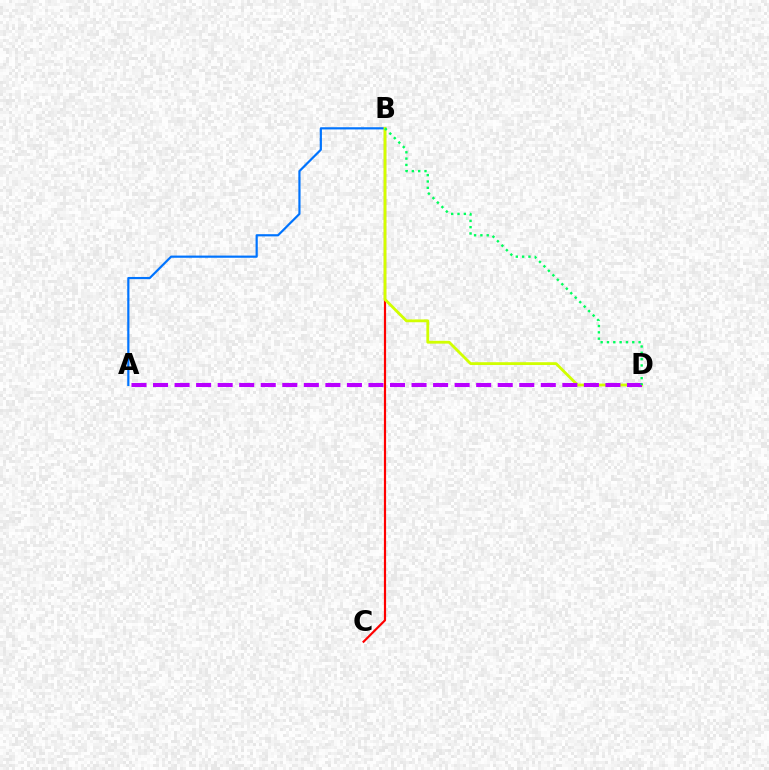{('B', 'C'): [{'color': '#ff0000', 'line_style': 'solid', 'thickness': 1.57}], ('A', 'B'): [{'color': '#0074ff', 'line_style': 'solid', 'thickness': 1.58}], ('B', 'D'): [{'color': '#d1ff00', 'line_style': 'solid', 'thickness': 2.03}, {'color': '#00ff5c', 'line_style': 'dotted', 'thickness': 1.72}], ('A', 'D'): [{'color': '#b900ff', 'line_style': 'dashed', 'thickness': 2.93}]}